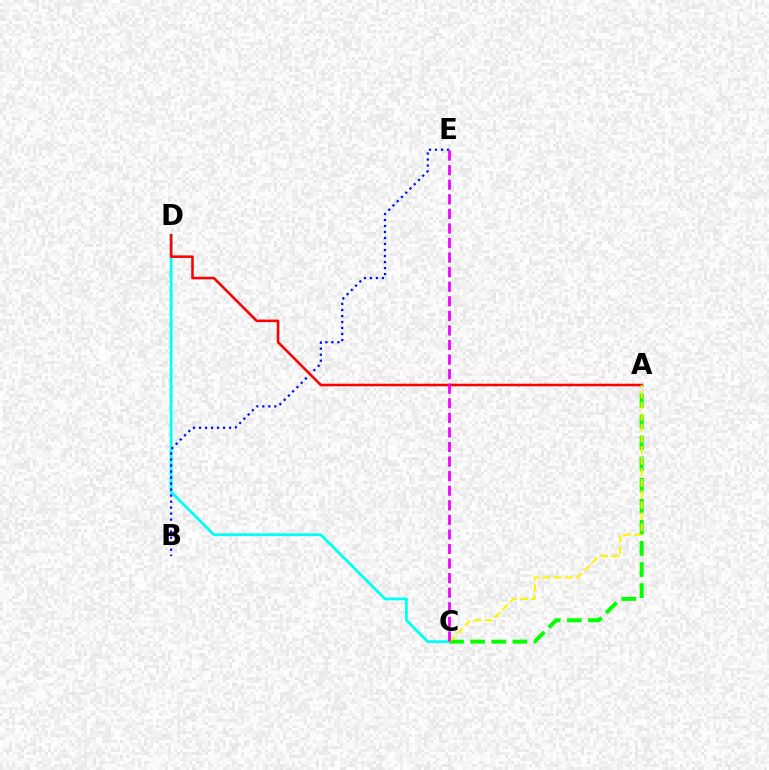{('C', 'D'): [{'color': '#00fff6', 'line_style': 'solid', 'thickness': 2.02}], ('B', 'E'): [{'color': '#0010ff', 'line_style': 'dotted', 'thickness': 1.63}], ('A', 'C'): [{'color': '#08ff00', 'line_style': 'dashed', 'thickness': 2.87}, {'color': '#fcf500', 'line_style': 'dashed', 'thickness': 1.5}], ('A', 'D'): [{'color': '#ff0000', 'line_style': 'solid', 'thickness': 1.84}], ('C', 'E'): [{'color': '#ee00ff', 'line_style': 'dashed', 'thickness': 1.98}]}